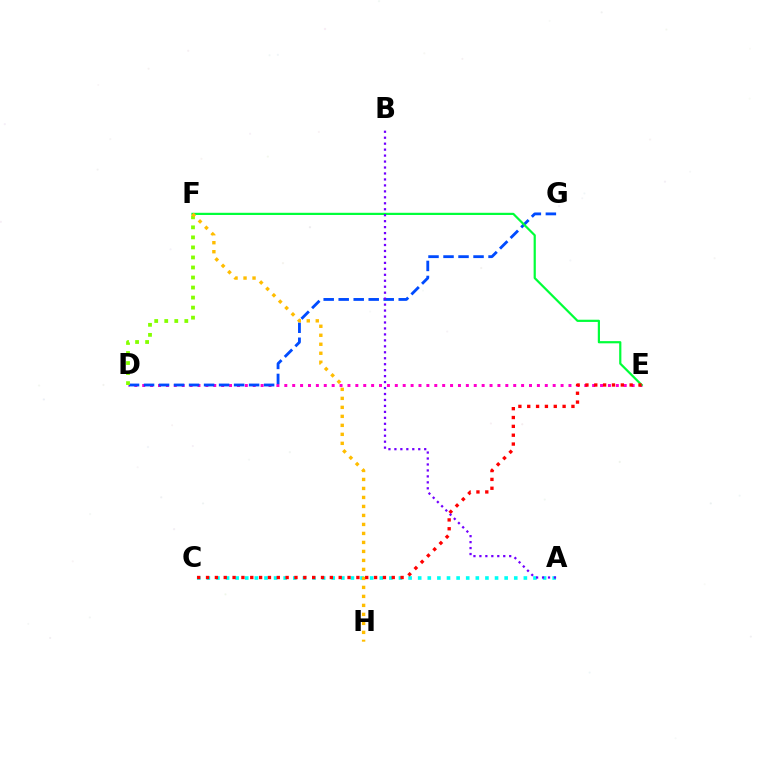{('A', 'C'): [{'color': '#00fff6', 'line_style': 'dotted', 'thickness': 2.61}], ('D', 'E'): [{'color': '#ff00cf', 'line_style': 'dotted', 'thickness': 2.14}], ('D', 'G'): [{'color': '#004bff', 'line_style': 'dashed', 'thickness': 2.04}], ('E', 'F'): [{'color': '#00ff39', 'line_style': 'solid', 'thickness': 1.59}], ('D', 'F'): [{'color': '#84ff00', 'line_style': 'dotted', 'thickness': 2.73}], ('F', 'H'): [{'color': '#ffbd00', 'line_style': 'dotted', 'thickness': 2.44}], ('C', 'E'): [{'color': '#ff0000', 'line_style': 'dotted', 'thickness': 2.4}], ('A', 'B'): [{'color': '#7200ff', 'line_style': 'dotted', 'thickness': 1.62}]}